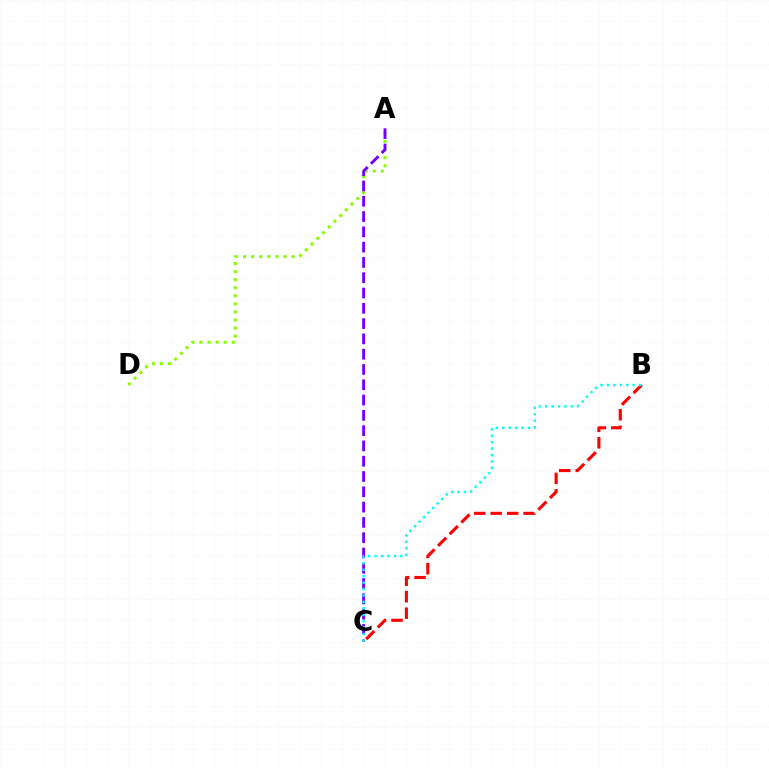{('A', 'D'): [{'color': '#84ff00', 'line_style': 'dotted', 'thickness': 2.19}], ('A', 'C'): [{'color': '#7200ff', 'line_style': 'dashed', 'thickness': 2.08}], ('B', 'C'): [{'color': '#ff0000', 'line_style': 'dashed', 'thickness': 2.24}, {'color': '#00fff6', 'line_style': 'dotted', 'thickness': 1.75}]}